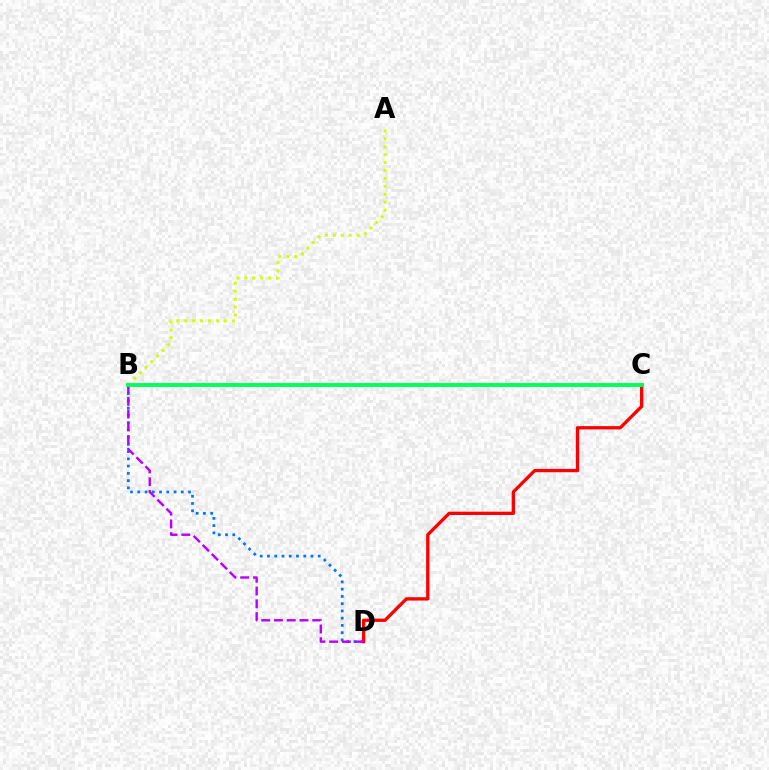{('A', 'B'): [{'color': '#d1ff00', 'line_style': 'dotted', 'thickness': 2.15}], ('B', 'D'): [{'color': '#0074ff', 'line_style': 'dotted', 'thickness': 1.97}, {'color': '#b900ff', 'line_style': 'dashed', 'thickness': 1.73}], ('C', 'D'): [{'color': '#ff0000', 'line_style': 'solid', 'thickness': 2.38}], ('B', 'C'): [{'color': '#00ff5c', 'line_style': 'solid', 'thickness': 2.79}]}